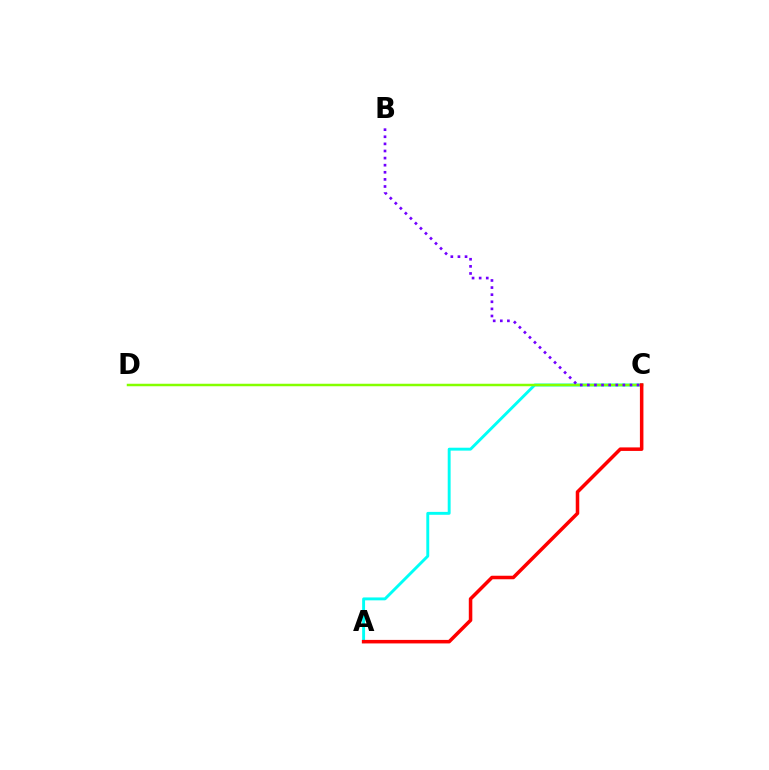{('A', 'C'): [{'color': '#00fff6', 'line_style': 'solid', 'thickness': 2.09}, {'color': '#ff0000', 'line_style': 'solid', 'thickness': 2.54}], ('C', 'D'): [{'color': '#84ff00', 'line_style': 'solid', 'thickness': 1.8}], ('B', 'C'): [{'color': '#7200ff', 'line_style': 'dotted', 'thickness': 1.93}]}